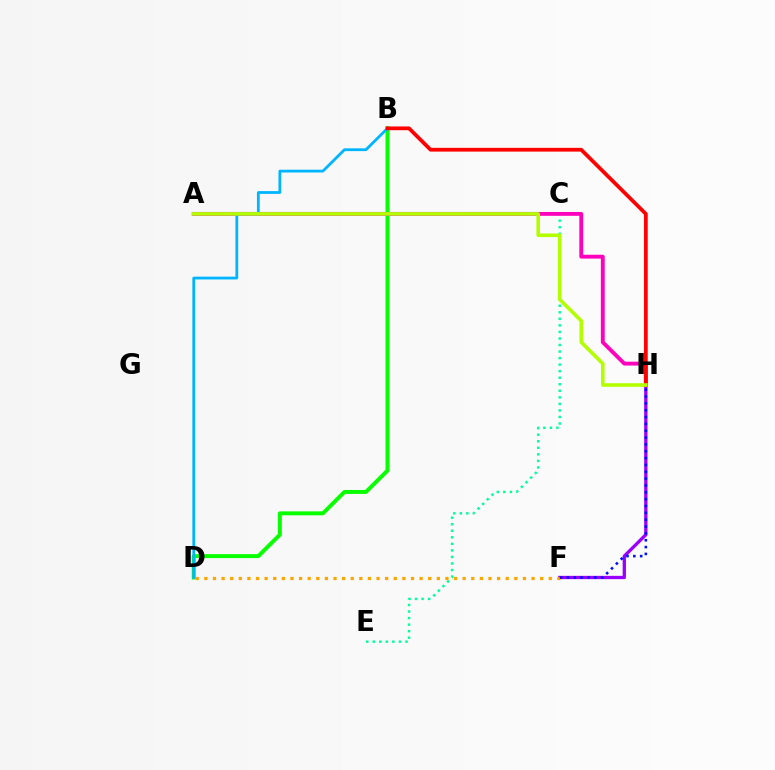{('B', 'D'): [{'color': '#08ff00', 'line_style': 'solid', 'thickness': 2.84}, {'color': '#00b5ff', 'line_style': 'solid', 'thickness': 2.01}], ('C', 'E'): [{'color': '#00ff9d', 'line_style': 'dotted', 'thickness': 1.78}], ('F', 'H'): [{'color': '#9b00ff', 'line_style': 'solid', 'thickness': 2.38}, {'color': '#0010ff', 'line_style': 'dotted', 'thickness': 1.86}], ('D', 'F'): [{'color': '#ffa500', 'line_style': 'dotted', 'thickness': 2.34}], ('A', 'H'): [{'color': '#ff00bd', 'line_style': 'solid', 'thickness': 2.78}, {'color': '#b3ff00', 'line_style': 'solid', 'thickness': 2.59}], ('B', 'H'): [{'color': '#ff0000', 'line_style': 'solid', 'thickness': 2.71}]}